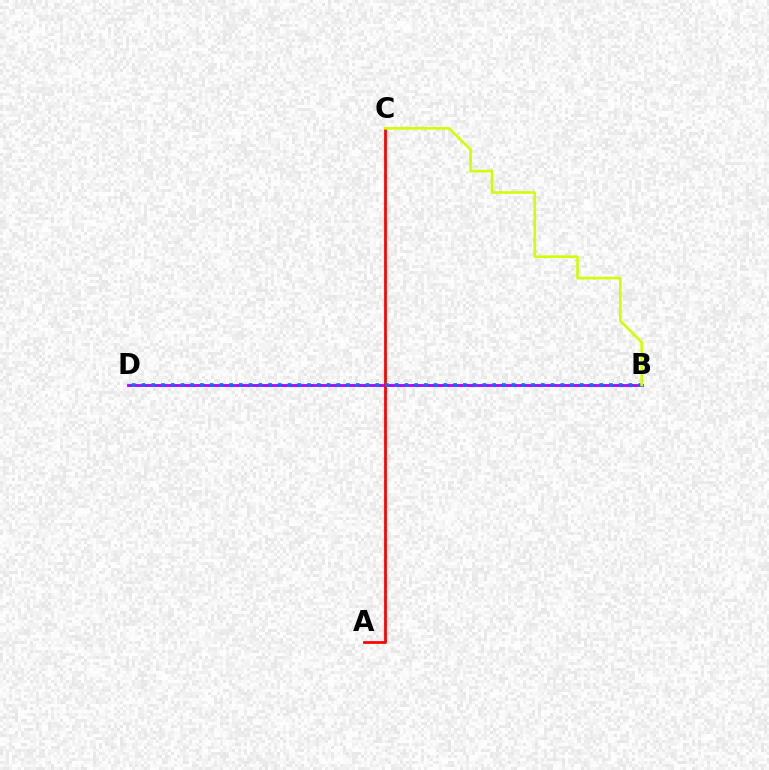{('B', 'D'): [{'color': '#00ff5c', 'line_style': 'dashed', 'thickness': 1.83}, {'color': '#b900ff', 'line_style': 'solid', 'thickness': 2.01}, {'color': '#0074ff', 'line_style': 'dotted', 'thickness': 2.65}], ('A', 'C'): [{'color': '#ff0000', 'line_style': 'solid', 'thickness': 1.98}], ('B', 'C'): [{'color': '#d1ff00', 'line_style': 'solid', 'thickness': 1.87}]}